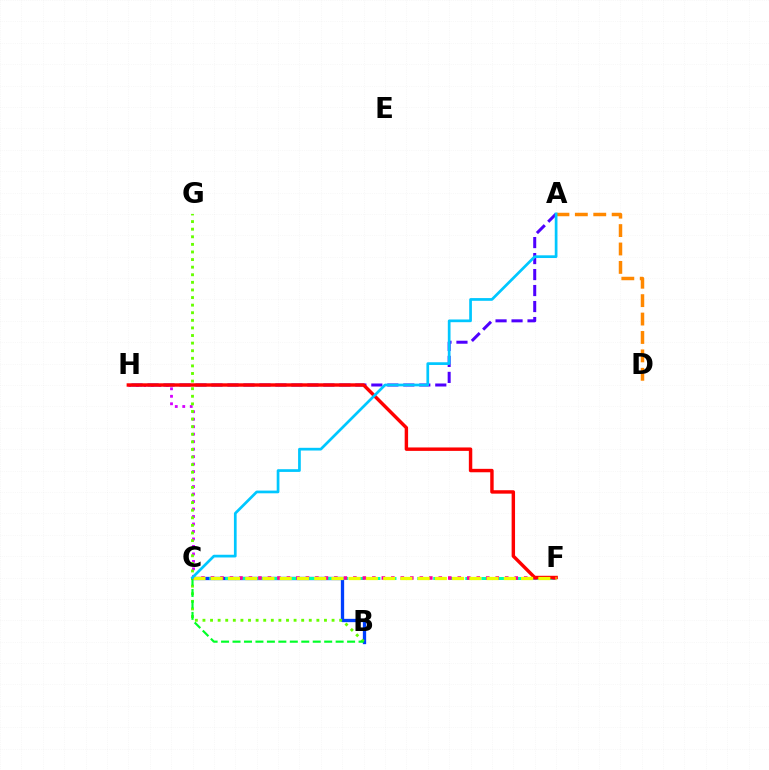{('A', 'H'): [{'color': '#4f00ff', 'line_style': 'dashed', 'thickness': 2.17}], ('B', 'C'): [{'color': '#003fff', 'line_style': 'solid', 'thickness': 2.38}, {'color': '#00ff27', 'line_style': 'dashed', 'thickness': 1.56}], ('C', 'H'): [{'color': '#d600ff', 'line_style': 'dotted', 'thickness': 2.03}], ('A', 'D'): [{'color': '#ff8800', 'line_style': 'dashed', 'thickness': 2.5}], ('C', 'F'): [{'color': '#00ffaf', 'line_style': 'dashed', 'thickness': 2.17}, {'color': '#ff00a0', 'line_style': 'dotted', 'thickness': 2.58}, {'color': '#eeff00', 'line_style': 'dashed', 'thickness': 2.34}], ('B', 'G'): [{'color': '#66ff00', 'line_style': 'dotted', 'thickness': 2.06}], ('F', 'H'): [{'color': '#ff0000', 'line_style': 'solid', 'thickness': 2.47}], ('A', 'C'): [{'color': '#00c7ff', 'line_style': 'solid', 'thickness': 1.95}]}